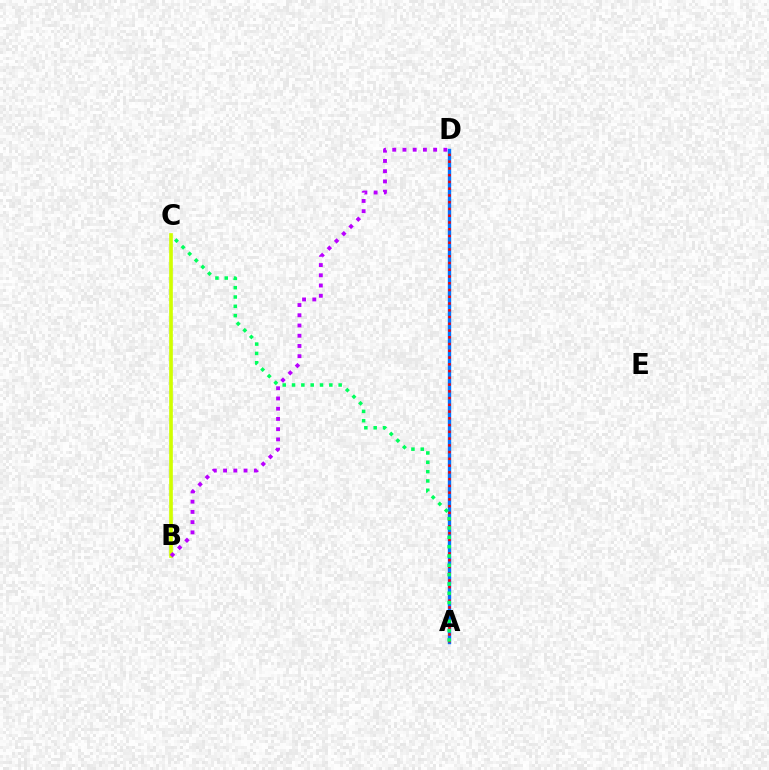{('B', 'C'): [{'color': '#d1ff00', 'line_style': 'solid', 'thickness': 2.64}], ('A', 'D'): [{'color': '#0074ff', 'line_style': 'solid', 'thickness': 2.43}, {'color': '#ff0000', 'line_style': 'dotted', 'thickness': 1.84}], ('A', 'C'): [{'color': '#00ff5c', 'line_style': 'dotted', 'thickness': 2.53}], ('B', 'D'): [{'color': '#b900ff', 'line_style': 'dotted', 'thickness': 2.78}]}